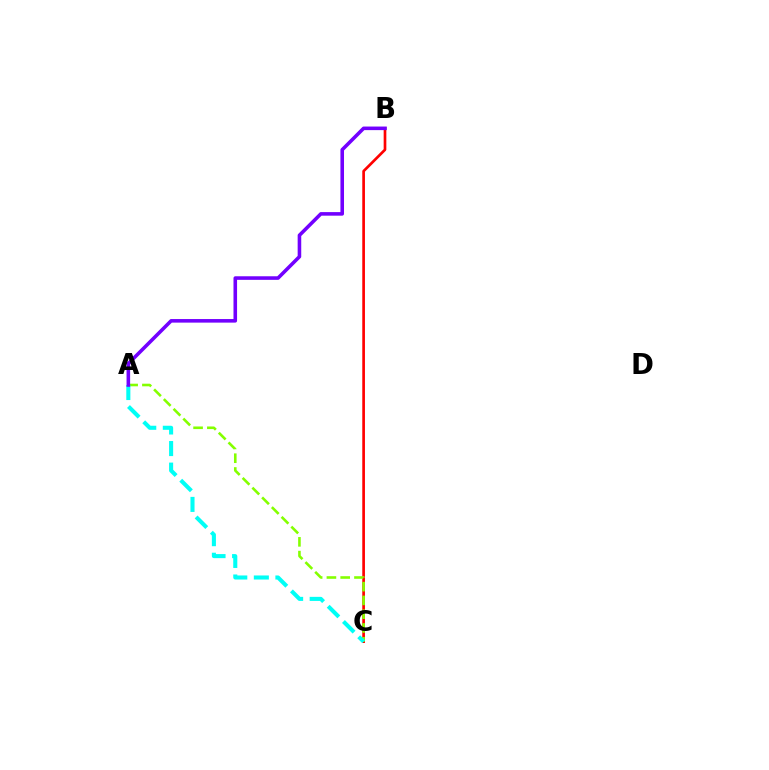{('B', 'C'): [{'color': '#ff0000', 'line_style': 'solid', 'thickness': 1.93}], ('A', 'C'): [{'color': '#84ff00', 'line_style': 'dashed', 'thickness': 1.87}, {'color': '#00fff6', 'line_style': 'dashed', 'thickness': 2.93}], ('A', 'B'): [{'color': '#7200ff', 'line_style': 'solid', 'thickness': 2.57}]}